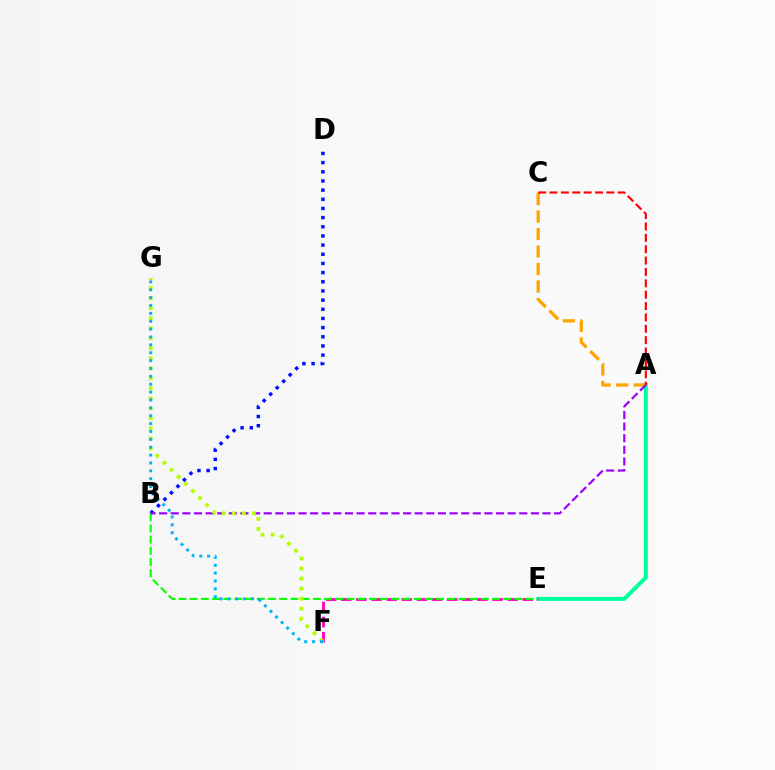{('A', 'E'): [{'color': '#00ff9d', 'line_style': 'solid', 'thickness': 2.88}], ('B', 'D'): [{'color': '#0010ff', 'line_style': 'dotted', 'thickness': 2.49}], ('E', 'F'): [{'color': '#ff00bd', 'line_style': 'dashed', 'thickness': 2.05}], ('A', 'C'): [{'color': '#ffa500', 'line_style': 'dashed', 'thickness': 2.38}, {'color': '#ff0000', 'line_style': 'dashed', 'thickness': 1.54}], ('B', 'E'): [{'color': '#08ff00', 'line_style': 'dashed', 'thickness': 1.52}], ('A', 'B'): [{'color': '#9b00ff', 'line_style': 'dashed', 'thickness': 1.58}], ('F', 'G'): [{'color': '#b3ff00', 'line_style': 'dotted', 'thickness': 2.72}, {'color': '#00b5ff', 'line_style': 'dotted', 'thickness': 2.14}]}